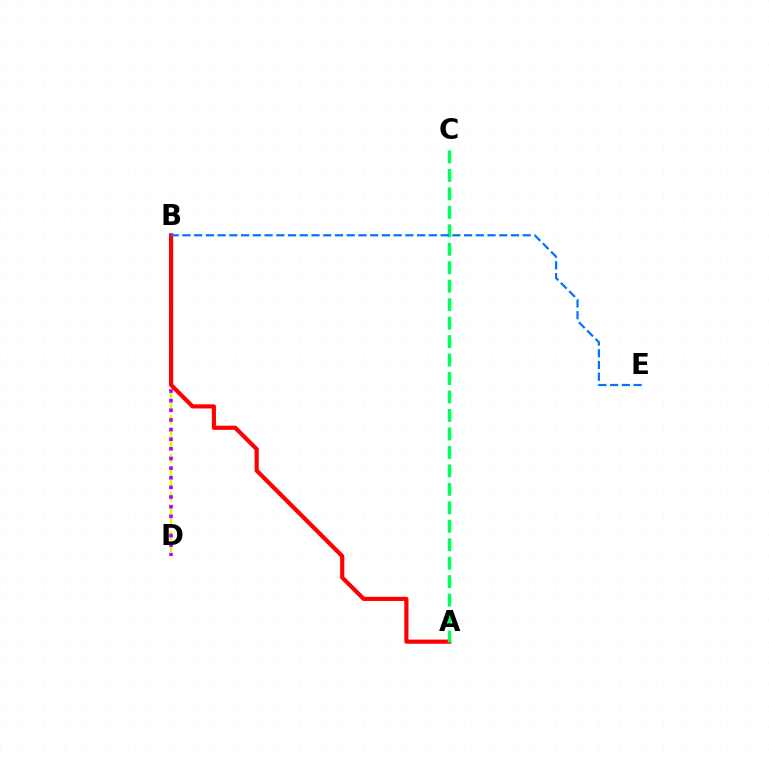{('B', 'D'): [{'color': '#d1ff00', 'line_style': 'dashed', 'thickness': 1.75}, {'color': '#b900ff', 'line_style': 'dotted', 'thickness': 2.62}], ('A', 'B'): [{'color': '#ff0000', 'line_style': 'solid', 'thickness': 2.99}], ('A', 'C'): [{'color': '#00ff5c', 'line_style': 'dashed', 'thickness': 2.51}], ('B', 'E'): [{'color': '#0074ff', 'line_style': 'dashed', 'thickness': 1.59}]}